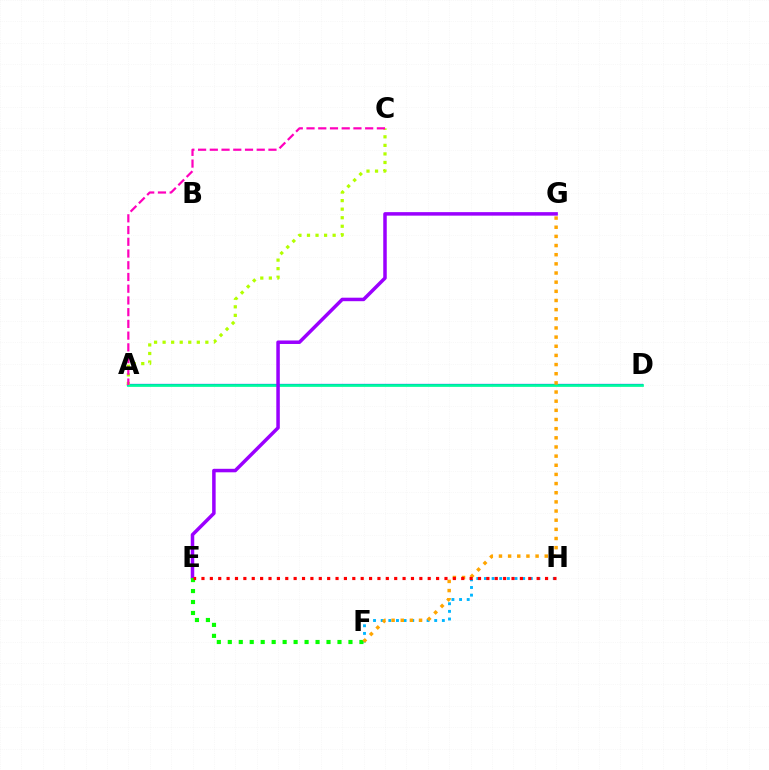{('A', 'D'): [{'color': '#0010ff', 'line_style': 'solid', 'thickness': 1.6}, {'color': '#00ff9d', 'line_style': 'solid', 'thickness': 1.95}], ('A', 'C'): [{'color': '#b3ff00', 'line_style': 'dotted', 'thickness': 2.32}, {'color': '#ff00bd', 'line_style': 'dashed', 'thickness': 1.59}], ('E', 'G'): [{'color': '#9b00ff', 'line_style': 'solid', 'thickness': 2.52}], ('F', 'H'): [{'color': '#00b5ff', 'line_style': 'dotted', 'thickness': 2.08}], ('E', 'F'): [{'color': '#08ff00', 'line_style': 'dotted', 'thickness': 2.98}], ('F', 'G'): [{'color': '#ffa500', 'line_style': 'dotted', 'thickness': 2.49}], ('E', 'H'): [{'color': '#ff0000', 'line_style': 'dotted', 'thickness': 2.28}]}